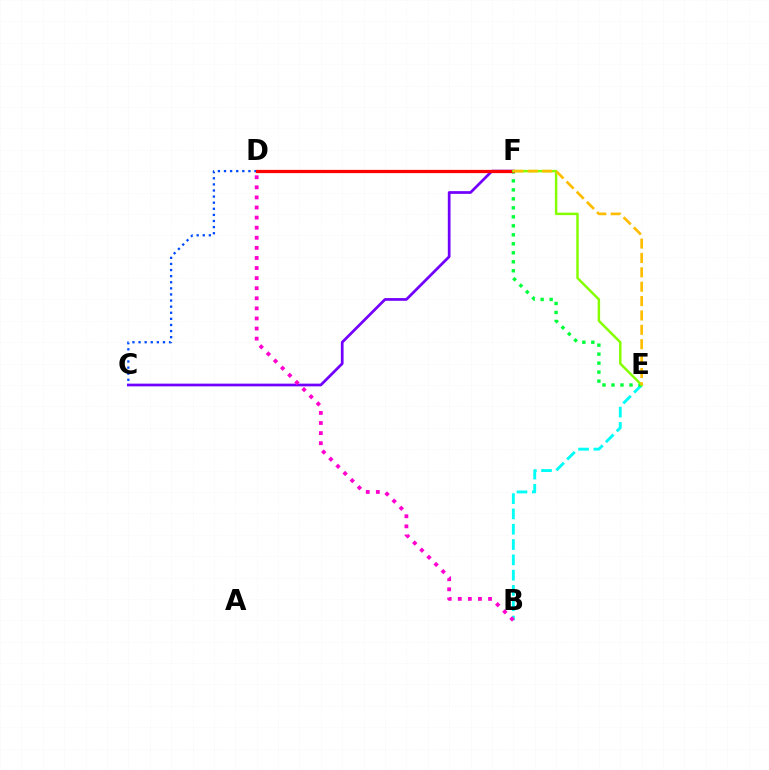{('B', 'E'): [{'color': '#00fff6', 'line_style': 'dashed', 'thickness': 2.08}], ('C', 'F'): [{'color': '#7200ff', 'line_style': 'solid', 'thickness': 1.96}], ('B', 'D'): [{'color': '#ff00cf', 'line_style': 'dotted', 'thickness': 2.74}], ('E', 'F'): [{'color': '#00ff39', 'line_style': 'dotted', 'thickness': 2.44}, {'color': '#84ff00', 'line_style': 'solid', 'thickness': 1.78}, {'color': '#ffbd00', 'line_style': 'dashed', 'thickness': 1.95}], ('C', 'D'): [{'color': '#004bff', 'line_style': 'dotted', 'thickness': 1.66}], ('D', 'F'): [{'color': '#ff0000', 'line_style': 'solid', 'thickness': 2.34}]}